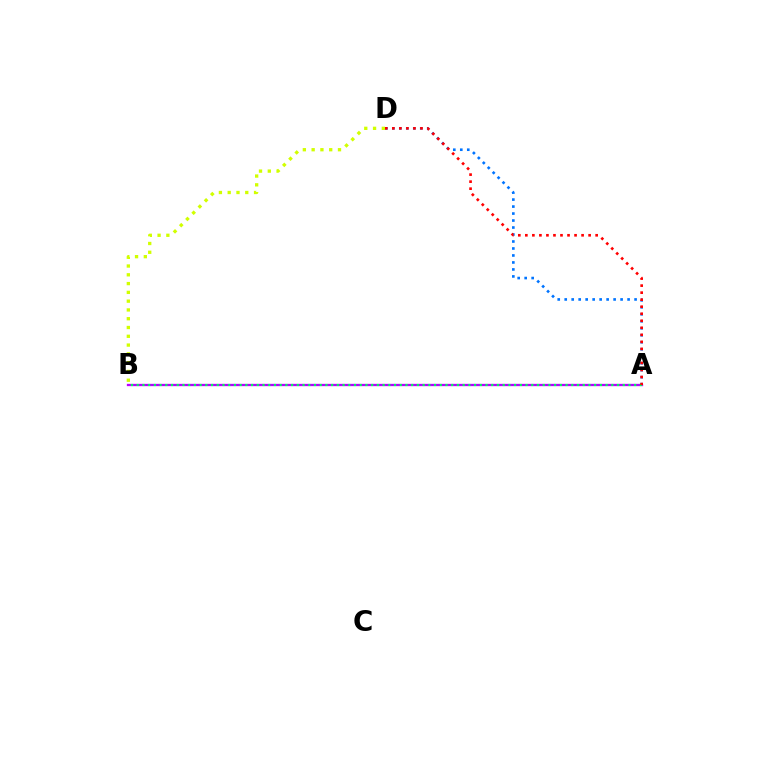{('B', 'D'): [{'color': '#d1ff00', 'line_style': 'dotted', 'thickness': 2.39}], ('A', 'D'): [{'color': '#0074ff', 'line_style': 'dotted', 'thickness': 1.9}, {'color': '#ff0000', 'line_style': 'dotted', 'thickness': 1.91}], ('A', 'B'): [{'color': '#b900ff', 'line_style': 'solid', 'thickness': 1.65}, {'color': '#00ff5c', 'line_style': 'dotted', 'thickness': 1.55}]}